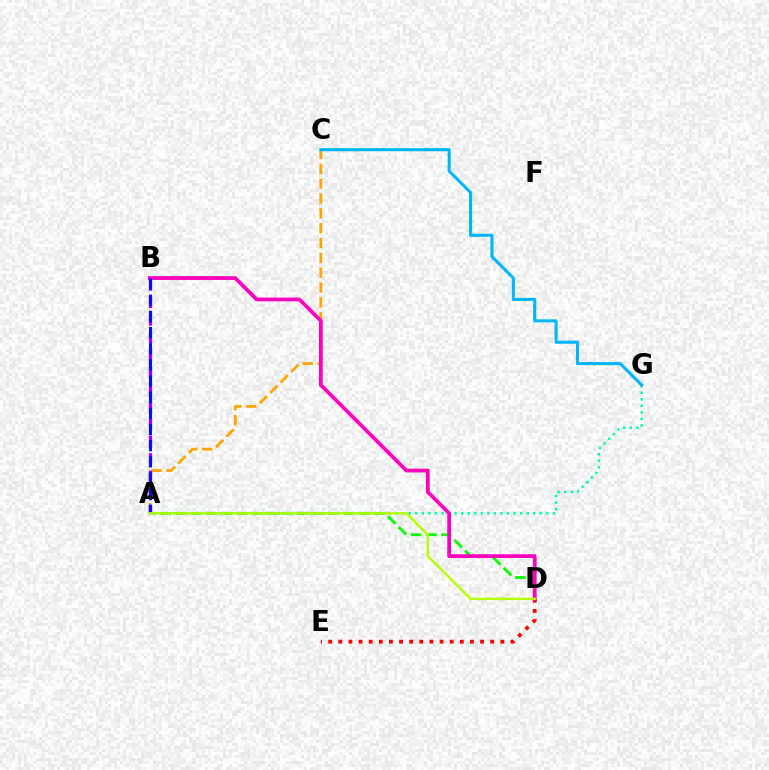{('A', 'C'): [{'color': '#ffa500', 'line_style': 'dashed', 'thickness': 2.02}], ('A', 'D'): [{'color': '#08ff00', 'line_style': 'dashed', 'thickness': 2.07}, {'color': '#b3ff00', 'line_style': 'solid', 'thickness': 1.72}], ('A', 'G'): [{'color': '#00ff9d', 'line_style': 'dotted', 'thickness': 1.78}], ('D', 'E'): [{'color': '#ff0000', 'line_style': 'dotted', 'thickness': 2.75}], ('A', 'B'): [{'color': '#9b00ff', 'line_style': 'dashed', 'thickness': 2.37}, {'color': '#0010ff', 'line_style': 'dashed', 'thickness': 2.19}], ('B', 'D'): [{'color': '#ff00bd', 'line_style': 'solid', 'thickness': 2.71}], ('C', 'G'): [{'color': '#00b5ff', 'line_style': 'solid', 'thickness': 2.22}]}